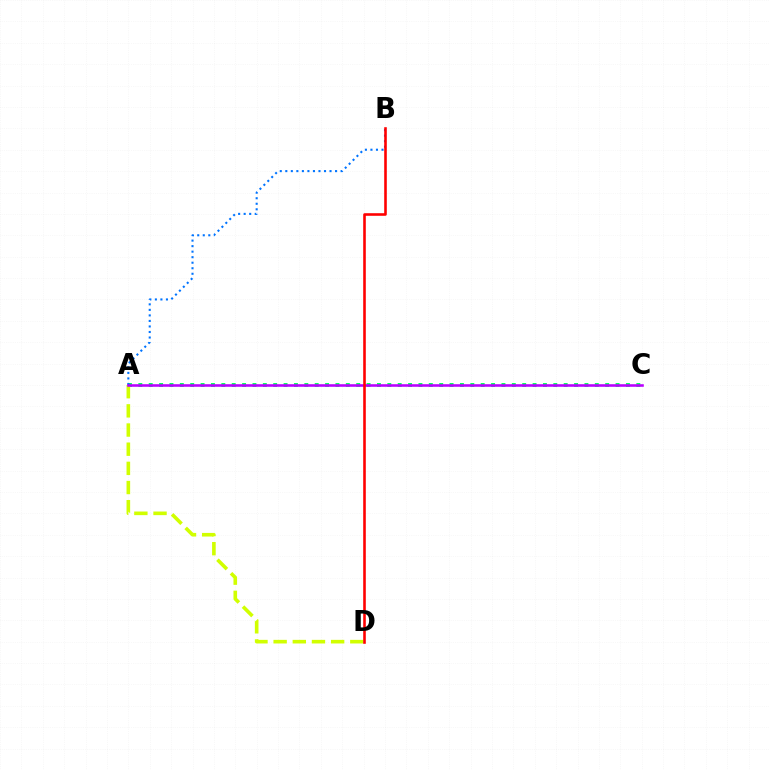{('A', 'C'): [{'color': '#00ff5c', 'line_style': 'dotted', 'thickness': 2.82}, {'color': '#b900ff', 'line_style': 'solid', 'thickness': 1.86}], ('A', 'B'): [{'color': '#0074ff', 'line_style': 'dotted', 'thickness': 1.5}], ('A', 'D'): [{'color': '#d1ff00', 'line_style': 'dashed', 'thickness': 2.6}], ('B', 'D'): [{'color': '#ff0000', 'line_style': 'solid', 'thickness': 1.87}]}